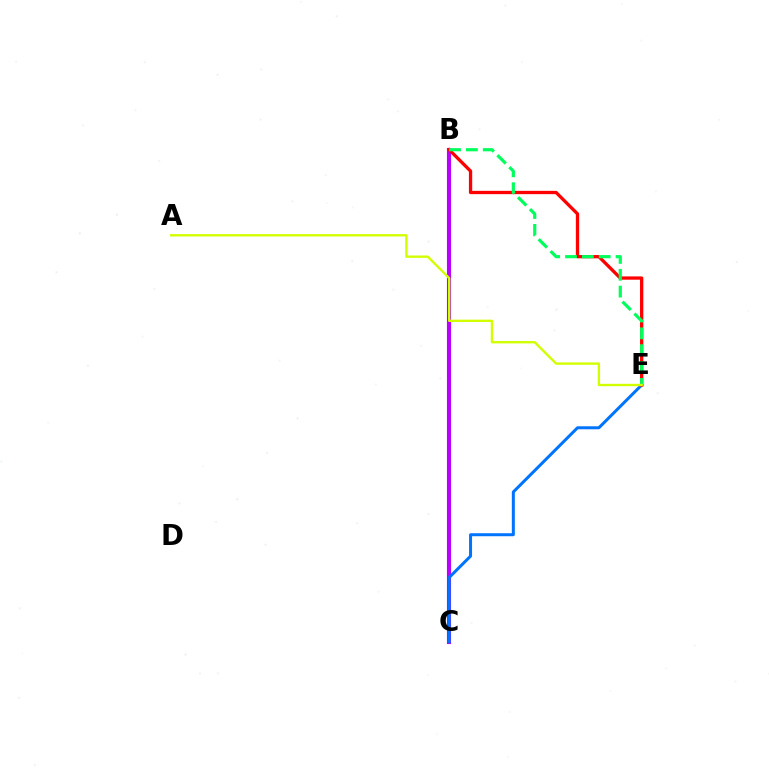{('B', 'C'): [{'color': '#b900ff', 'line_style': 'solid', 'thickness': 2.96}], ('C', 'E'): [{'color': '#0074ff', 'line_style': 'solid', 'thickness': 2.16}], ('B', 'E'): [{'color': '#ff0000', 'line_style': 'solid', 'thickness': 2.37}, {'color': '#00ff5c', 'line_style': 'dashed', 'thickness': 2.29}], ('A', 'E'): [{'color': '#d1ff00', 'line_style': 'solid', 'thickness': 1.7}]}